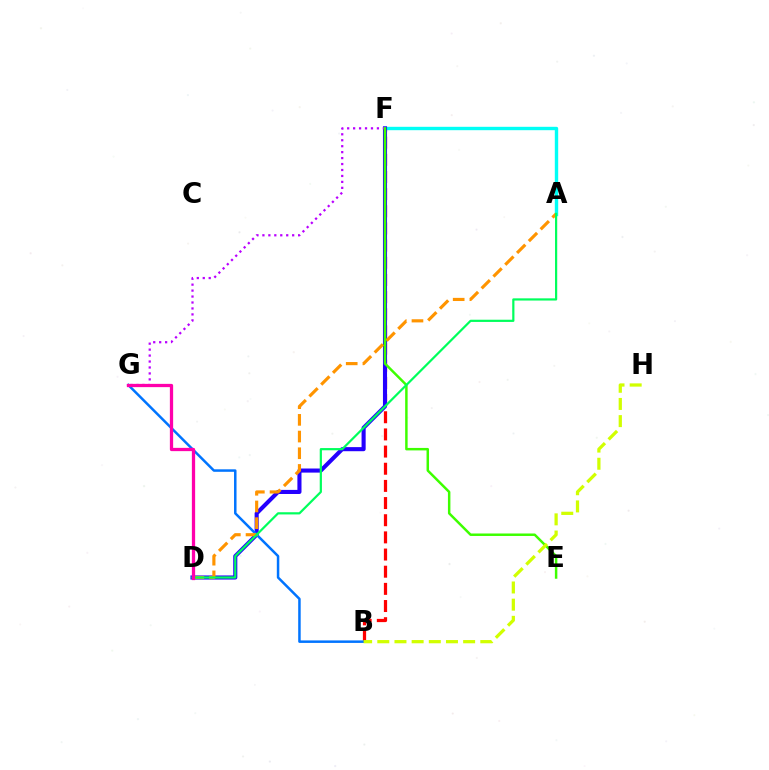{('B', 'F'): [{'color': '#ff0000', 'line_style': 'dashed', 'thickness': 2.33}], ('A', 'F'): [{'color': '#00fff6', 'line_style': 'solid', 'thickness': 2.44}], ('D', 'F'): [{'color': '#2500ff', 'line_style': 'solid', 'thickness': 2.95}], ('B', 'G'): [{'color': '#0074ff', 'line_style': 'solid', 'thickness': 1.8}], ('A', 'D'): [{'color': '#ff9400', 'line_style': 'dashed', 'thickness': 2.27}, {'color': '#00ff5c', 'line_style': 'solid', 'thickness': 1.59}], ('F', 'G'): [{'color': '#b900ff', 'line_style': 'dotted', 'thickness': 1.62}], ('E', 'F'): [{'color': '#3dff00', 'line_style': 'solid', 'thickness': 1.78}], ('D', 'G'): [{'color': '#ff00ac', 'line_style': 'solid', 'thickness': 2.35}], ('B', 'H'): [{'color': '#d1ff00', 'line_style': 'dashed', 'thickness': 2.33}]}